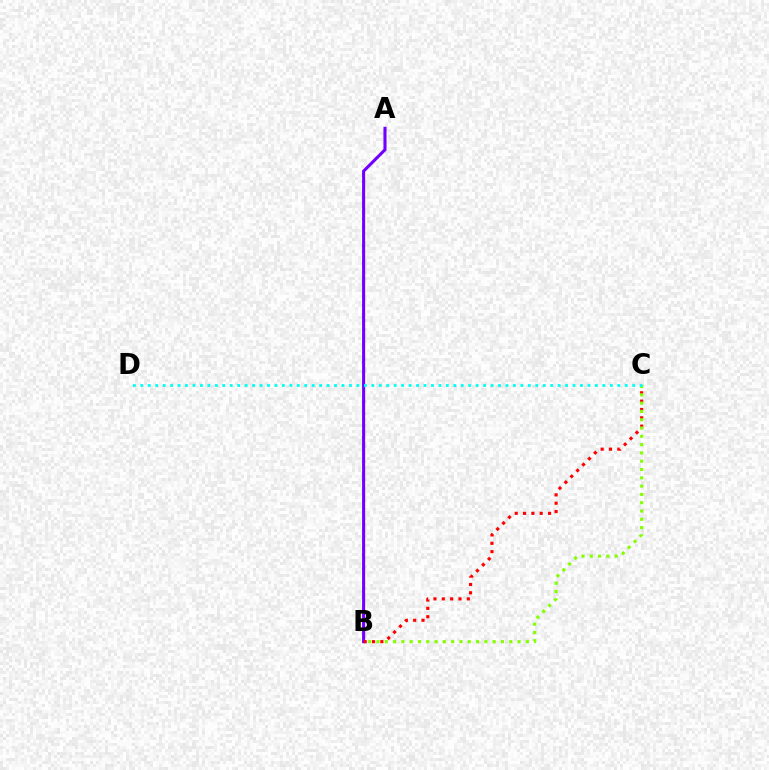{('A', 'B'): [{'color': '#7200ff', 'line_style': 'solid', 'thickness': 2.22}], ('B', 'C'): [{'color': '#ff0000', 'line_style': 'dotted', 'thickness': 2.27}, {'color': '#84ff00', 'line_style': 'dotted', 'thickness': 2.25}], ('C', 'D'): [{'color': '#00fff6', 'line_style': 'dotted', 'thickness': 2.02}]}